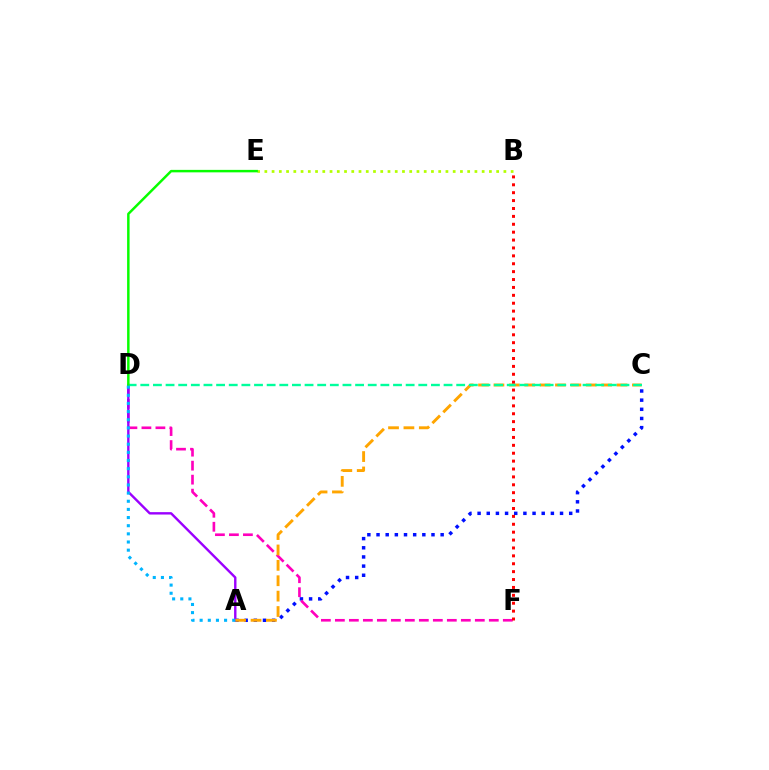{('A', 'C'): [{'color': '#0010ff', 'line_style': 'dotted', 'thickness': 2.49}, {'color': '#ffa500', 'line_style': 'dashed', 'thickness': 2.09}], ('D', 'F'): [{'color': '#ff00bd', 'line_style': 'dashed', 'thickness': 1.9}], ('A', 'D'): [{'color': '#9b00ff', 'line_style': 'solid', 'thickness': 1.72}, {'color': '#00b5ff', 'line_style': 'dotted', 'thickness': 2.21}], ('B', 'E'): [{'color': '#b3ff00', 'line_style': 'dotted', 'thickness': 1.97}], ('B', 'F'): [{'color': '#ff0000', 'line_style': 'dotted', 'thickness': 2.14}], ('C', 'D'): [{'color': '#00ff9d', 'line_style': 'dashed', 'thickness': 1.72}], ('D', 'E'): [{'color': '#08ff00', 'line_style': 'solid', 'thickness': 1.78}]}